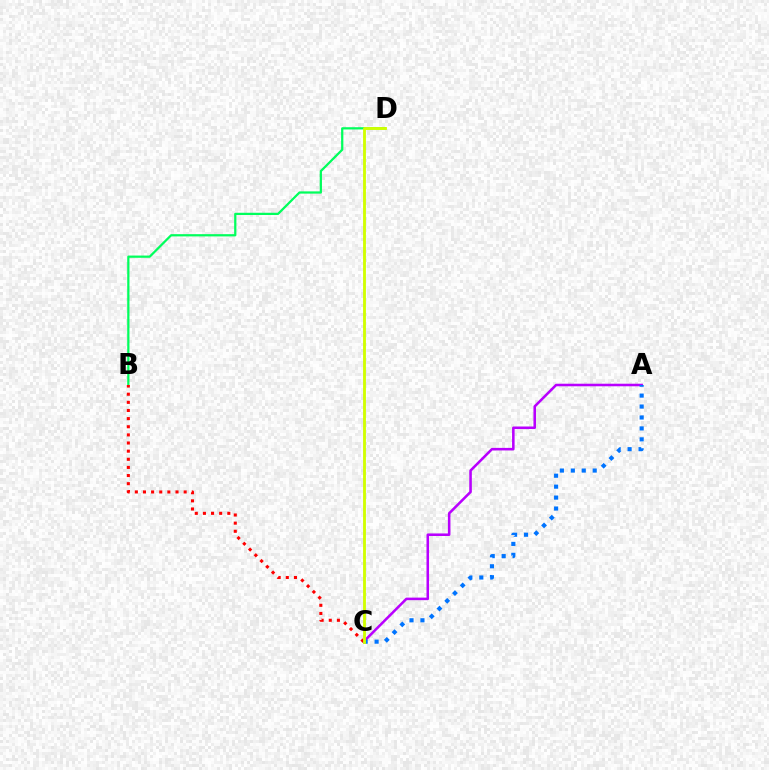{('B', 'D'): [{'color': '#00ff5c', 'line_style': 'solid', 'thickness': 1.61}], ('A', 'C'): [{'color': '#b900ff', 'line_style': 'solid', 'thickness': 1.84}, {'color': '#0074ff', 'line_style': 'dotted', 'thickness': 2.97}], ('B', 'C'): [{'color': '#ff0000', 'line_style': 'dotted', 'thickness': 2.21}], ('C', 'D'): [{'color': '#d1ff00', 'line_style': 'solid', 'thickness': 2.05}]}